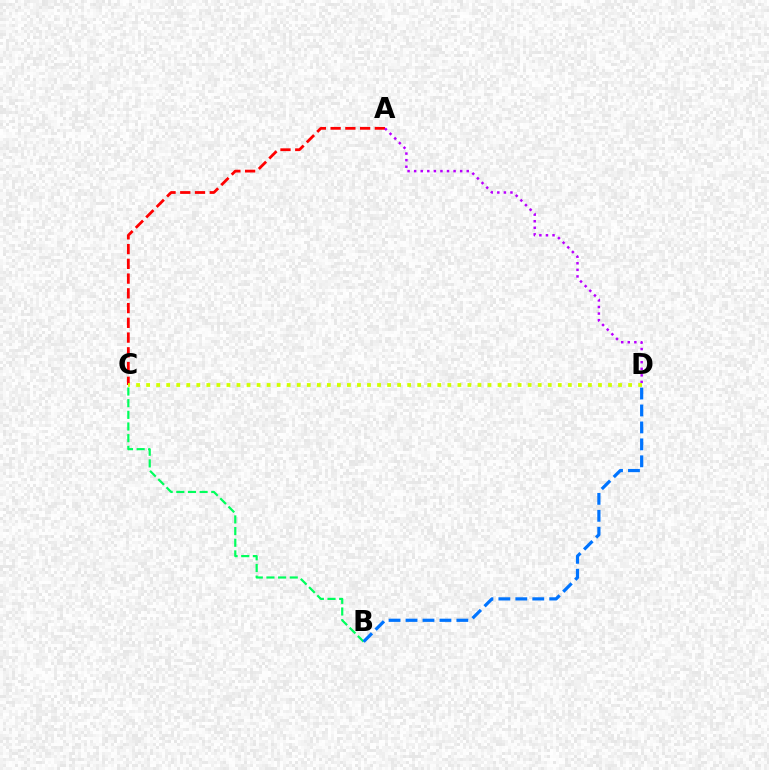{('A', 'C'): [{'color': '#ff0000', 'line_style': 'dashed', 'thickness': 2.0}], ('B', 'C'): [{'color': '#00ff5c', 'line_style': 'dashed', 'thickness': 1.58}], ('B', 'D'): [{'color': '#0074ff', 'line_style': 'dashed', 'thickness': 2.3}], ('A', 'D'): [{'color': '#b900ff', 'line_style': 'dotted', 'thickness': 1.79}], ('C', 'D'): [{'color': '#d1ff00', 'line_style': 'dotted', 'thickness': 2.73}]}